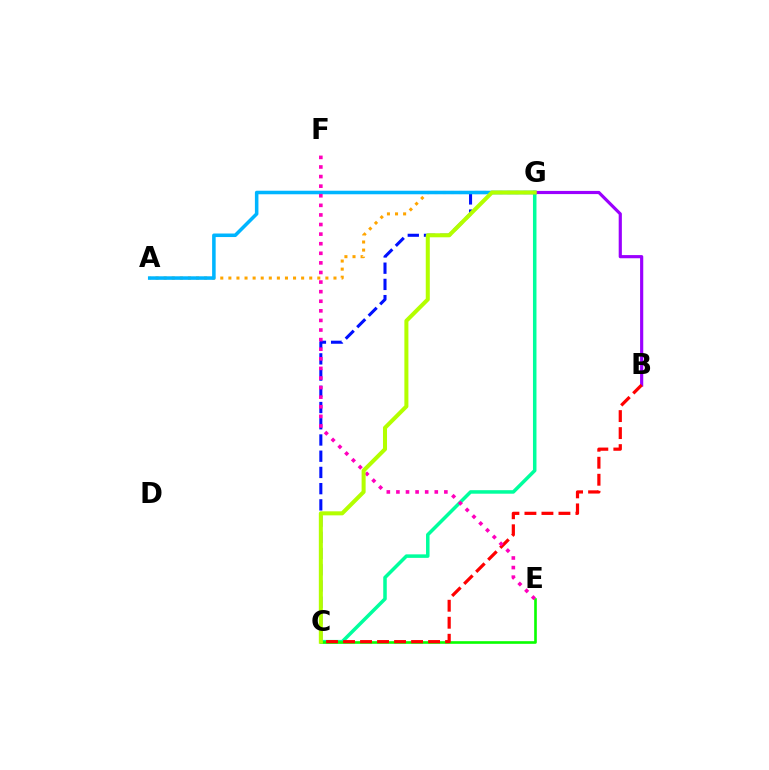{('A', 'G'): [{'color': '#ffa500', 'line_style': 'dotted', 'thickness': 2.2}, {'color': '#00b5ff', 'line_style': 'solid', 'thickness': 2.55}], ('C', 'G'): [{'color': '#0010ff', 'line_style': 'dashed', 'thickness': 2.2}, {'color': '#00ff9d', 'line_style': 'solid', 'thickness': 2.53}, {'color': '#b3ff00', 'line_style': 'solid', 'thickness': 2.9}], ('C', 'E'): [{'color': '#08ff00', 'line_style': 'solid', 'thickness': 1.9}], ('B', 'G'): [{'color': '#9b00ff', 'line_style': 'solid', 'thickness': 2.28}], ('B', 'C'): [{'color': '#ff0000', 'line_style': 'dashed', 'thickness': 2.31}], ('E', 'F'): [{'color': '#ff00bd', 'line_style': 'dotted', 'thickness': 2.61}]}